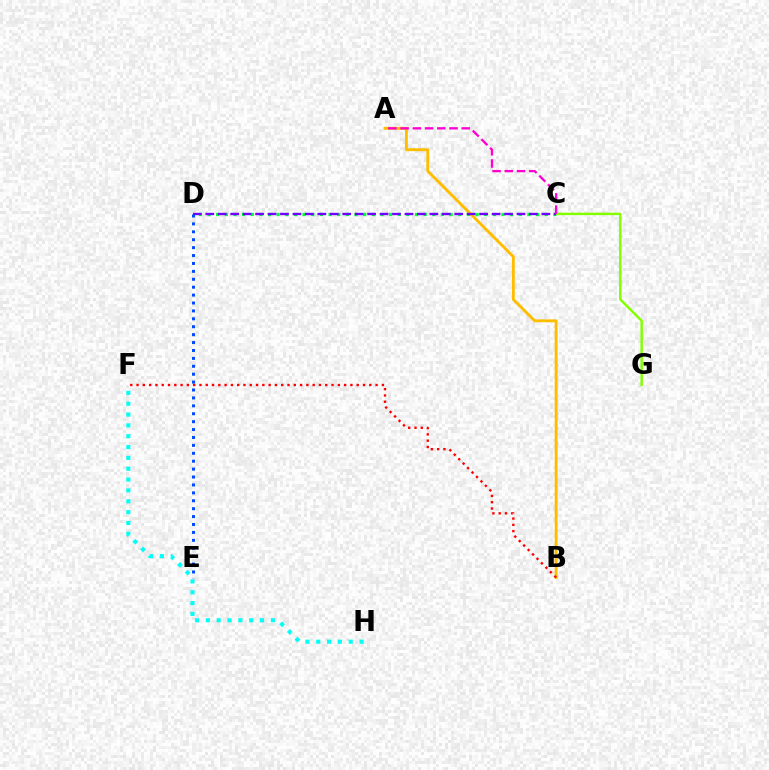{('A', 'B'): [{'color': '#ffbd00', 'line_style': 'solid', 'thickness': 2.07}], ('B', 'F'): [{'color': '#ff0000', 'line_style': 'dotted', 'thickness': 1.71}], ('C', 'D'): [{'color': '#00ff39', 'line_style': 'dotted', 'thickness': 2.35}, {'color': '#7200ff', 'line_style': 'dashed', 'thickness': 1.69}], ('C', 'G'): [{'color': '#84ff00', 'line_style': 'solid', 'thickness': 1.77}], ('F', 'H'): [{'color': '#00fff6', 'line_style': 'dotted', 'thickness': 2.95}], ('A', 'C'): [{'color': '#ff00cf', 'line_style': 'dashed', 'thickness': 1.66}], ('D', 'E'): [{'color': '#004bff', 'line_style': 'dotted', 'thickness': 2.15}]}